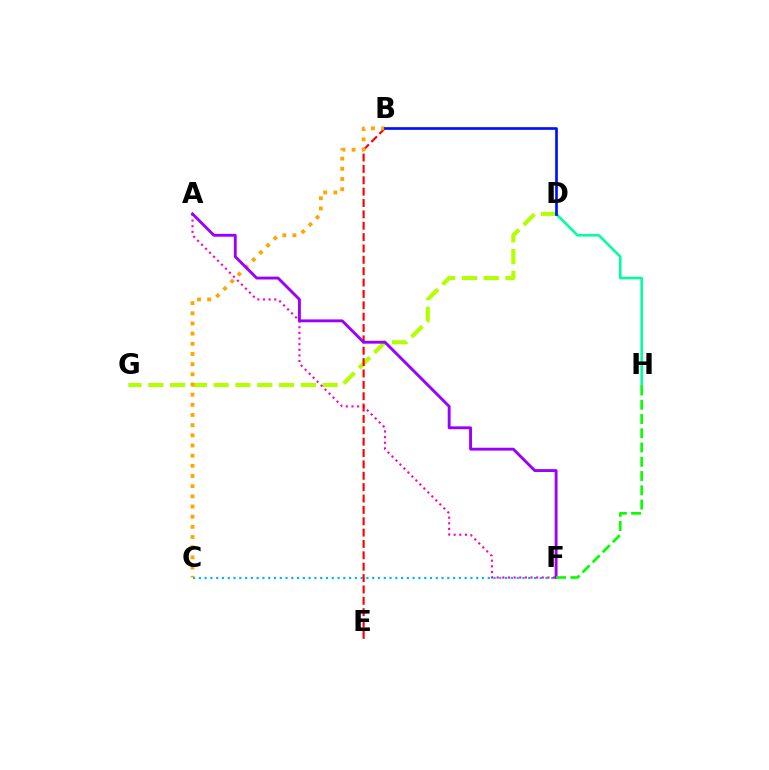{('C', 'F'): [{'color': '#00b5ff', 'line_style': 'dotted', 'thickness': 1.57}], ('D', 'H'): [{'color': '#00ff9d', 'line_style': 'solid', 'thickness': 1.86}], ('D', 'G'): [{'color': '#b3ff00', 'line_style': 'dashed', 'thickness': 2.96}], ('A', 'F'): [{'color': '#ff00bd', 'line_style': 'dotted', 'thickness': 1.53}, {'color': '#9b00ff', 'line_style': 'solid', 'thickness': 2.07}], ('B', 'E'): [{'color': '#ff0000', 'line_style': 'dashed', 'thickness': 1.54}], ('B', 'C'): [{'color': '#ffa500', 'line_style': 'dotted', 'thickness': 2.76}], ('B', 'D'): [{'color': '#0010ff', 'line_style': 'solid', 'thickness': 1.93}], ('F', 'H'): [{'color': '#08ff00', 'line_style': 'dashed', 'thickness': 1.94}]}